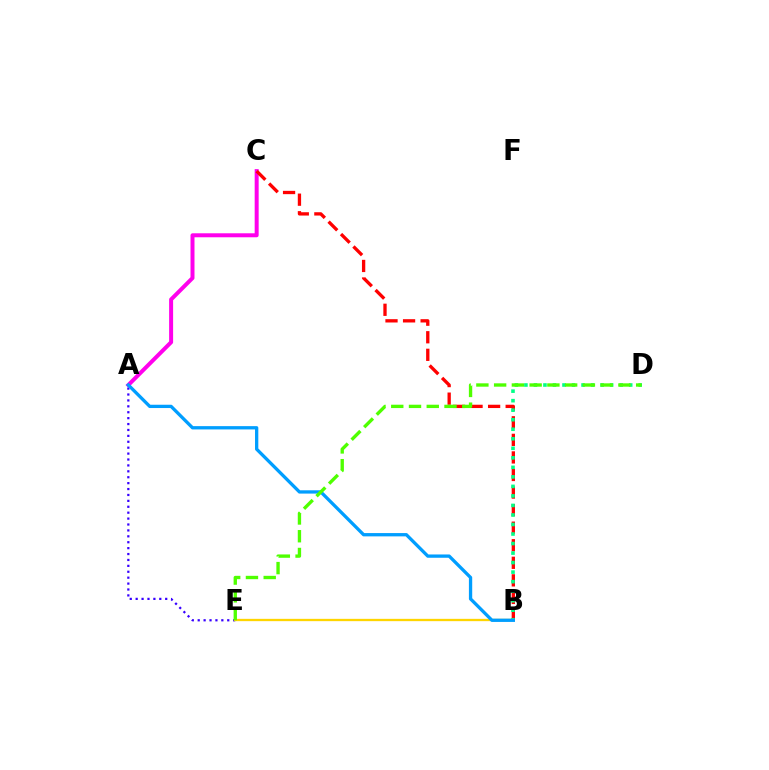{('A', 'C'): [{'color': '#ff00ed', 'line_style': 'solid', 'thickness': 2.87}], ('B', 'C'): [{'color': '#ff0000', 'line_style': 'dashed', 'thickness': 2.39}], ('B', 'D'): [{'color': '#00ff86', 'line_style': 'dotted', 'thickness': 2.59}], ('A', 'E'): [{'color': '#3700ff', 'line_style': 'dotted', 'thickness': 1.61}], ('B', 'E'): [{'color': '#ffd500', 'line_style': 'solid', 'thickness': 1.67}], ('A', 'B'): [{'color': '#009eff', 'line_style': 'solid', 'thickness': 2.38}], ('D', 'E'): [{'color': '#4fff00', 'line_style': 'dashed', 'thickness': 2.41}]}